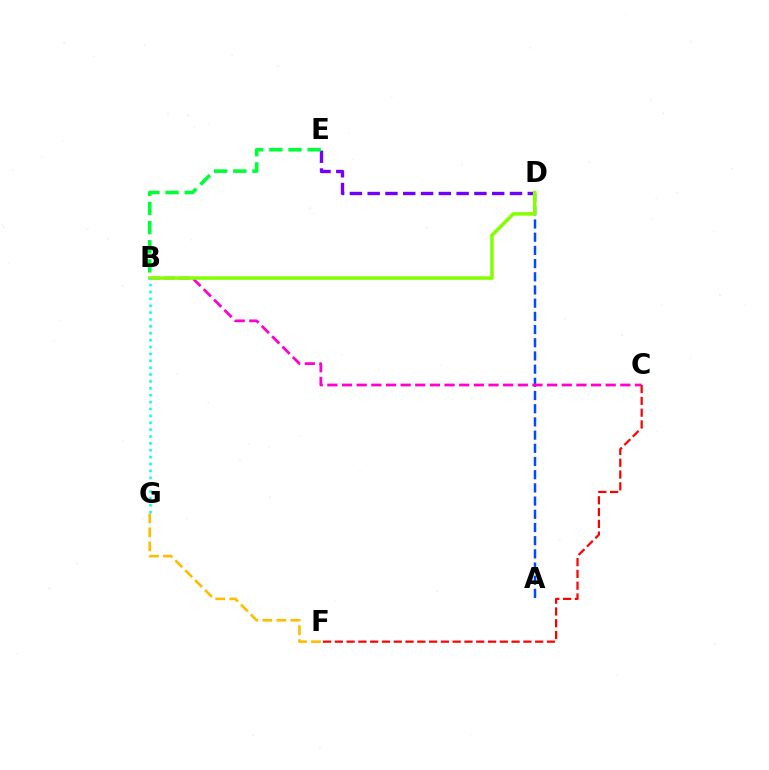{('A', 'D'): [{'color': '#004bff', 'line_style': 'dashed', 'thickness': 1.79}], ('D', 'E'): [{'color': '#7200ff', 'line_style': 'dashed', 'thickness': 2.42}], ('F', 'G'): [{'color': '#ffbd00', 'line_style': 'dashed', 'thickness': 1.9}], ('B', 'C'): [{'color': '#ff00cf', 'line_style': 'dashed', 'thickness': 1.99}], ('B', 'E'): [{'color': '#00ff39', 'line_style': 'dashed', 'thickness': 2.6}], ('B', 'D'): [{'color': '#84ff00', 'line_style': 'solid', 'thickness': 2.53}], ('C', 'F'): [{'color': '#ff0000', 'line_style': 'dashed', 'thickness': 1.6}], ('B', 'G'): [{'color': '#00fff6', 'line_style': 'dotted', 'thickness': 1.87}]}